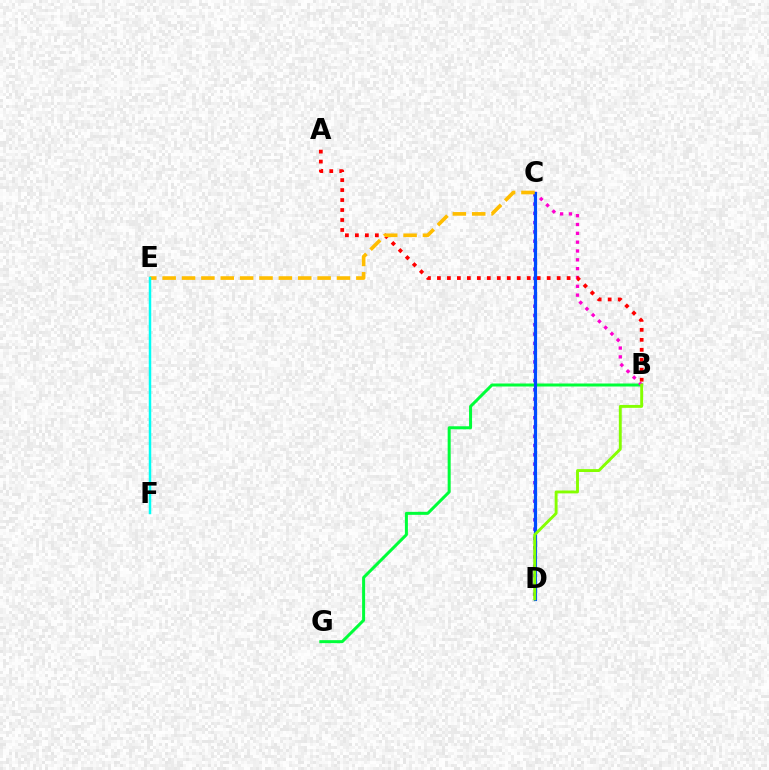{('B', 'G'): [{'color': '#00ff39', 'line_style': 'solid', 'thickness': 2.16}], ('C', 'D'): [{'color': '#7200ff', 'line_style': 'dotted', 'thickness': 2.52}, {'color': '#004bff', 'line_style': 'solid', 'thickness': 2.3}], ('B', 'C'): [{'color': '#ff00cf', 'line_style': 'dotted', 'thickness': 2.4}], ('A', 'B'): [{'color': '#ff0000', 'line_style': 'dotted', 'thickness': 2.71}], ('C', 'E'): [{'color': '#ffbd00', 'line_style': 'dashed', 'thickness': 2.63}], ('B', 'D'): [{'color': '#84ff00', 'line_style': 'solid', 'thickness': 2.08}], ('E', 'F'): [{'color': '#00fff6', 'line_style': 'solid', 'thickness': 1.79}]}